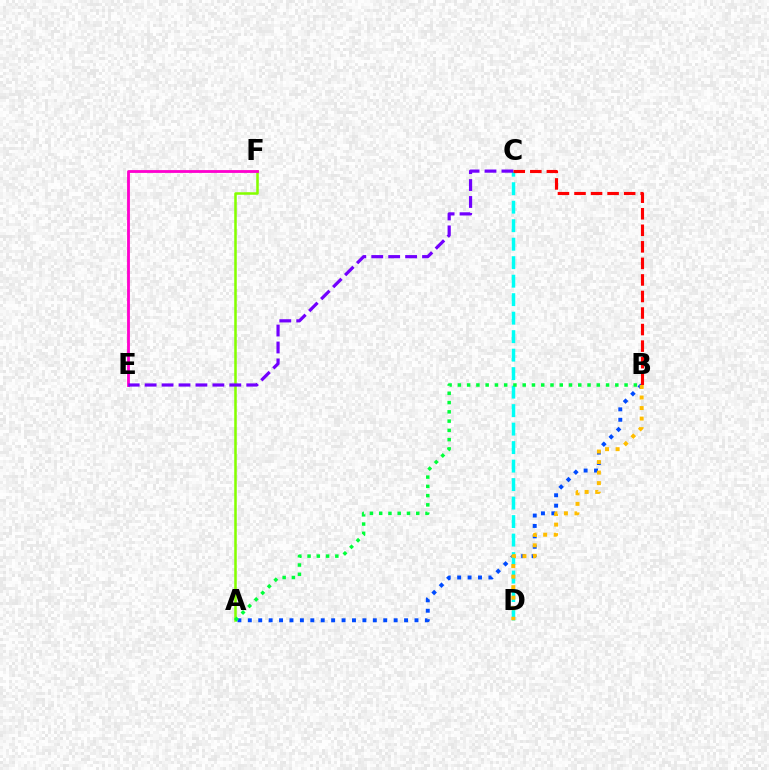{('A', 'F'): [{'color': '#84ff00', 'line_style': 'solid', 'thickness': 1.82}], ('A', 'B'): [{'color': '#004bff', 'line_style': 'dotted', 'thickness': 2.83}, {'color': '#00ff39', 'line_style': 'dotted', 'thickness': 2.52}], ('E', 'F'): [{'color': '#ff00cf', 'line_style': 'solid', 'thickness': 2.03}], ('C', 'D'): [{'color': '#00fff6', 'line_style': 'dashed', 'thickness': 2.51}], ('C', 'E'): [{'color': '#7200ff', 'line_style': 'dashed', 'thickness': 2.3}], ('B', 'C'): [{'color': '#ff0000', 'line_style': 'dashed', 'thickness': 2.25}], ('B', 'D'): [{'color': '#ffbd00', 'line_style': 'dotted', 'thickness': 2.86}]}